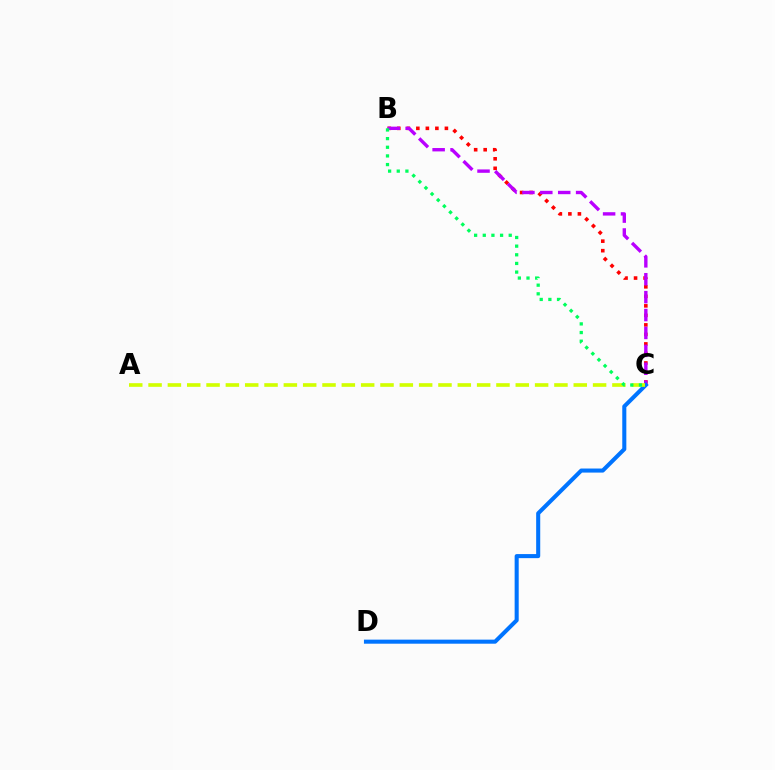{('B', 'C'): [{'color': '#ff0000', 'line_style': 'dotted', 'thickness': 2.59}, {'color': '#b900ff', 'line_style': 'dashed', 'thickness': 2.43}, {'color': '#00ff5c', 'line_style': 'dotted', 'thickness': 2.35}], ('C', 'D'): [{'color': '#0074ff', 'line_style': 'solid', 'thickness': 2.93}], ('A', 'C'): [{'color': '#d1ff00', 'line_style': 'dashed', 'thickness': 2.63}]}